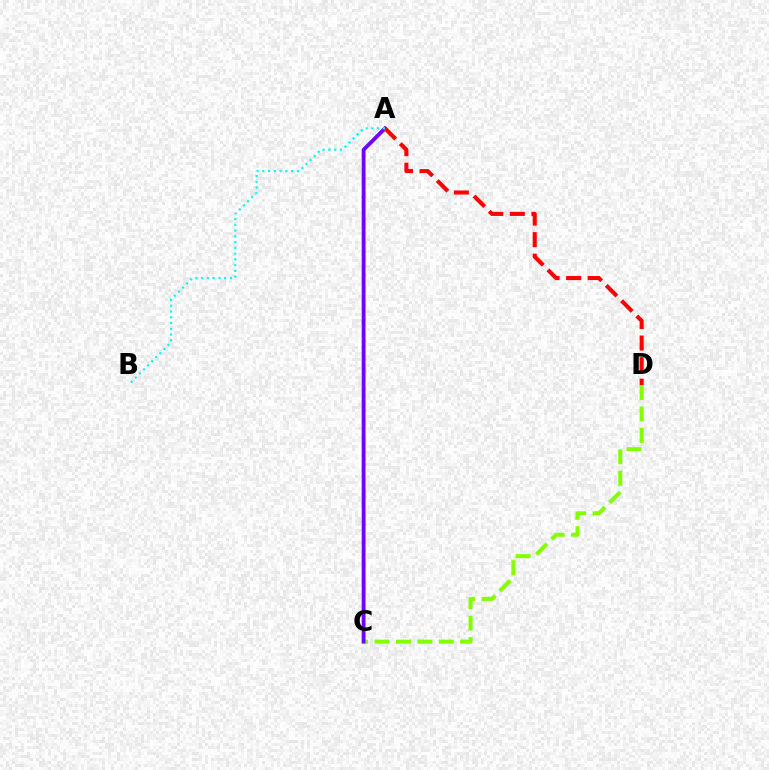{('C', 'D'): [{'color': '#84ff00', 'line_style': 'dashed', 'thickness': 2.91}], ('A', 'C'): [{'color': '#7200ff', 'line_style': 'solid', 'thickness': 2.76}], ('A', 'D'): [{'color': '#ff0000', 'line_style': 'dashed', 'thickness': 2.93}], ('A', 'B'): [{'color': '#00fff6', 'line_style': 'dotted', 'thickness': 1.57}]}